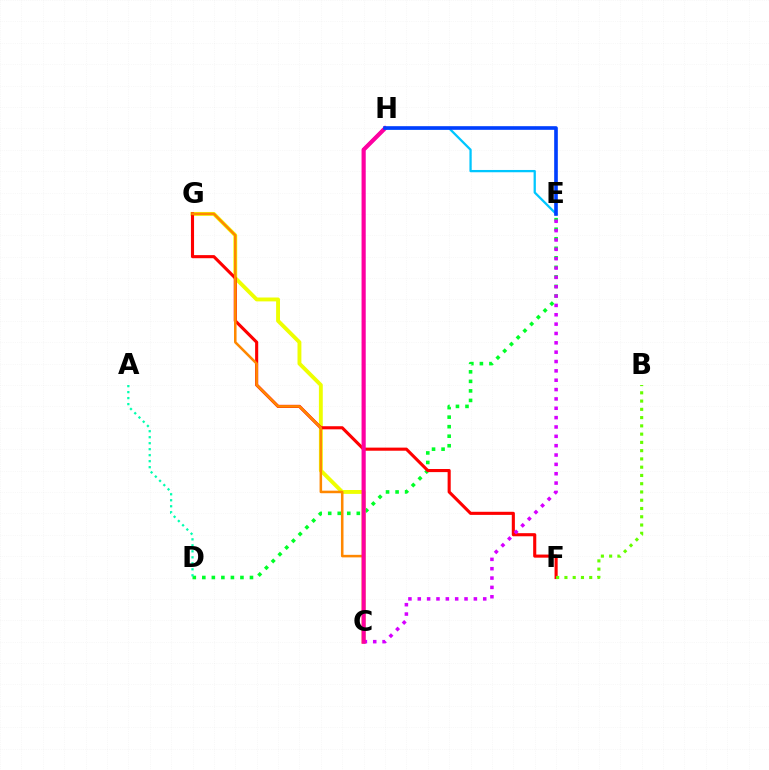{('D', 'E'): [{'color': '#00ff27', 'line_style': 'dotted', 'thickness': 2.59}], ('C', 'G'): [{'color': '#eeff00', 'line_style': 'solid', 'thickness': 2.8}, {'color': '#ff8800', 'line_style': 'solid', 'thickness': 1.83}], ('F', 'G'): [{'color': '#ff0000', 'line_style': 'solid', 'thickness': 2.24}], ('E', 'H'): [{'color': '#00c7ff', 'line_style': 'solid', 'thickness': 1.64}, {'color': '#003fff', 'line_style': 'solid', 'thickness': 2.62}], ('A', 'D'): [{'color': '#00ffaf', 'line_style': 'dotted', 'thickness': 1.63}], ('C', 'H'): [{'color': '#4f00ff', 'line_style': 'solid', 'thickness': 2.21}, {'color': '#ff00a0', 'line_style': 'solid', 'thickness': 2.96}], ('C', 'E'): [{'color': '#d600ff', 'line_style': 'dotted', 'thickness': 2.54}], ('B', 'F'): [{'color': '#66ff00', 'line_style': 'dotted', 'thickness': 2.25}]}